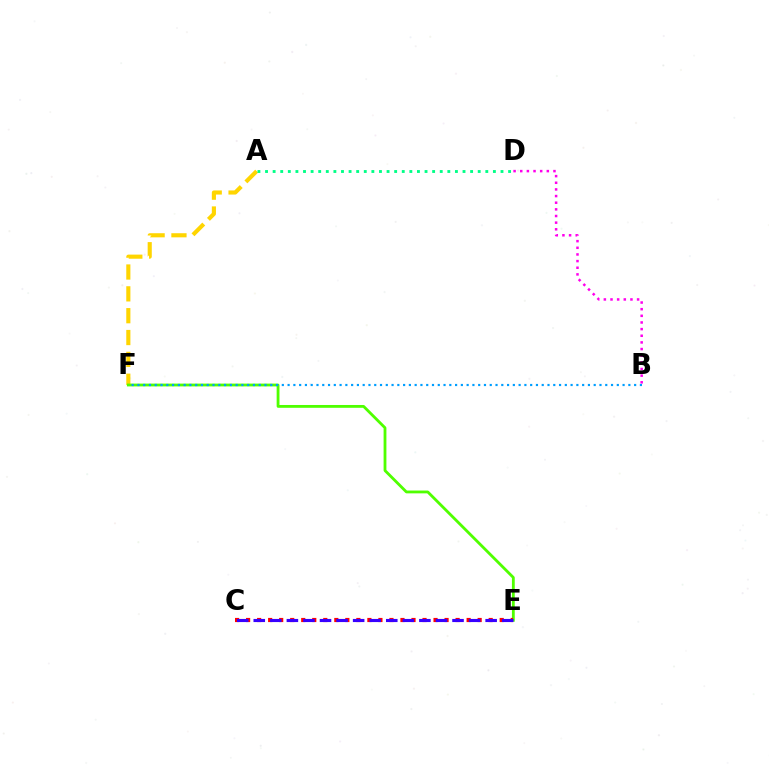{('A', 'F'): [{'color': '#ffd500', 'line_style': 'dashed', 'thickness': 2.97}], ('A', 'D'): [{'color': '#00ff86', 'line_style': 'dotted', 'thickness': 2.06}], ('E', 'F'): [{'color': '#4fff00', 'line_style': 'solid', 'thickness': 2.02}], ('B', 'D'): [{'color': '#ff00ed', 'line_style': 'dotted', 'thickness': 1.81}], ('B', 'F'): [{'color': '#009eff', 'line_style': 'dotted', 'thickness': 1.57}], ('C', 'E'): [{'color': '#ff0000', 'line_style': 'dotted', 'thickness': 3.0}, {'color': '#3700ff', 'line_style': 'dashed', 'thickness': 2.25}]}